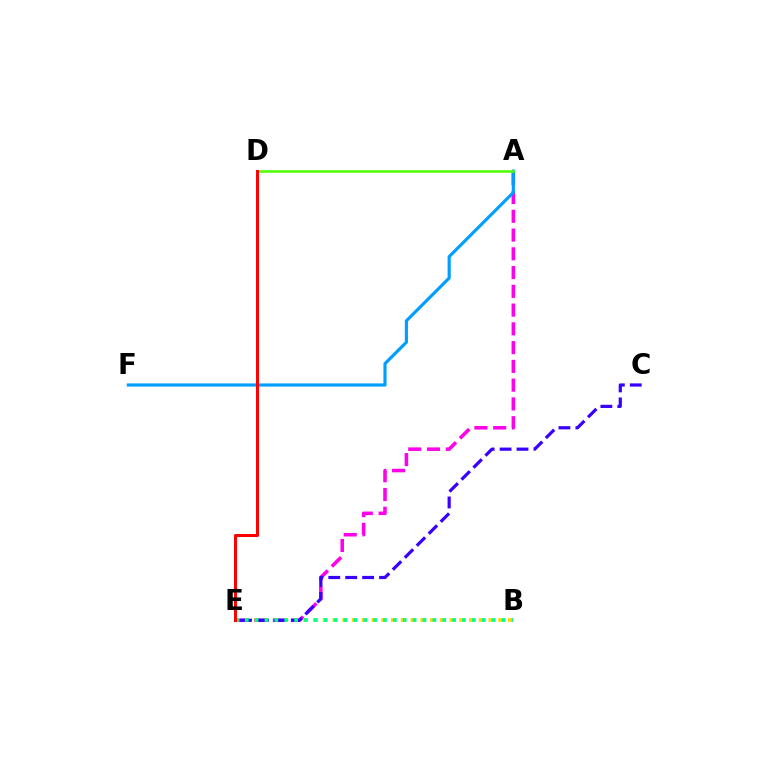{('A', 'E'): [{'color': '#ff00ed', 'line_style': 'dashed', 'thickness': 2.55}], ('B', 'E'): [{'color': '#ffd500', 'line_style': 'dotted', 'thickness': 2.65}, {'color': '#00ff86', 'line_style': 'dotted', 'thickness': 2.68}], ('A', 'F'): [{'color': '#009eff', 'line_style': 'solid', 'thickness': 2.26}], ('C', 'E'): [{'color': '#3700ff', 'line_style': 'dashed', 'thickness': 2.3}], ('A', 'D'): [{'color': '#4fff00', 'line_style': 'solid', 'thickness': 1.82}], ('D', 'E'): [{'color': '#ff0000', 'line_style': 'solid', 'thickness': 2.18}]}